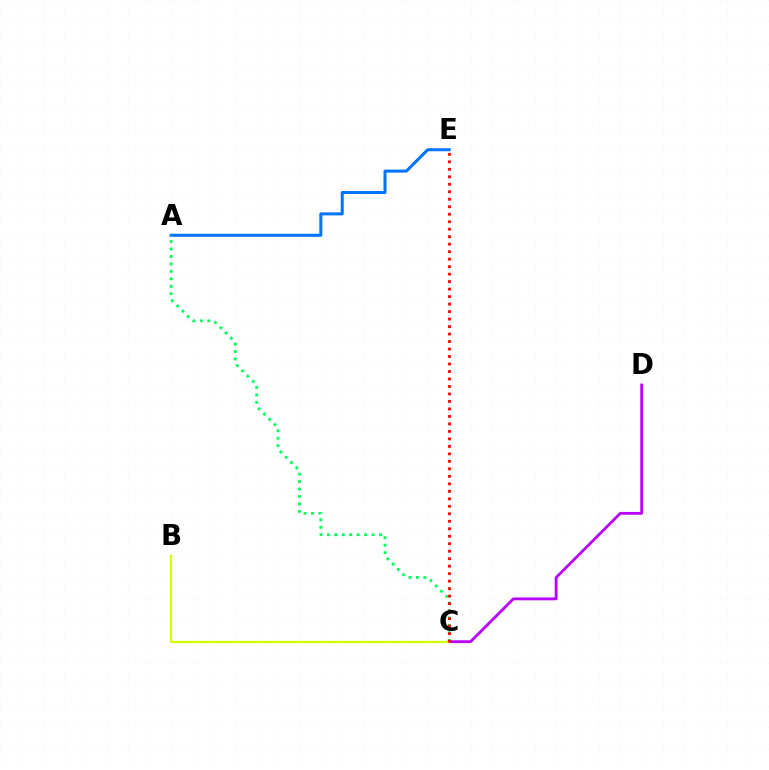{('A', 'E'): [{'color': '#0074ff', 'line_style': 'solid', 'thickness': 2.17}], ('C', 'D'): [{'color': '#b900ff', 'line_style': 'solid', 'thickness': 2.02}], ('B', 'C'): [{'color': '#d1ff00', 'line_style': 'solid', 'thickness': 1.59}], ('A', 'C'): [{'color': '#00ff5c', 'line_style': 'dotted', 'thickness': 2.03}], ('C', 'E'): [{'color': '#ff0000', 'line_style': 'dotted', 'thickness': 2.03}]}